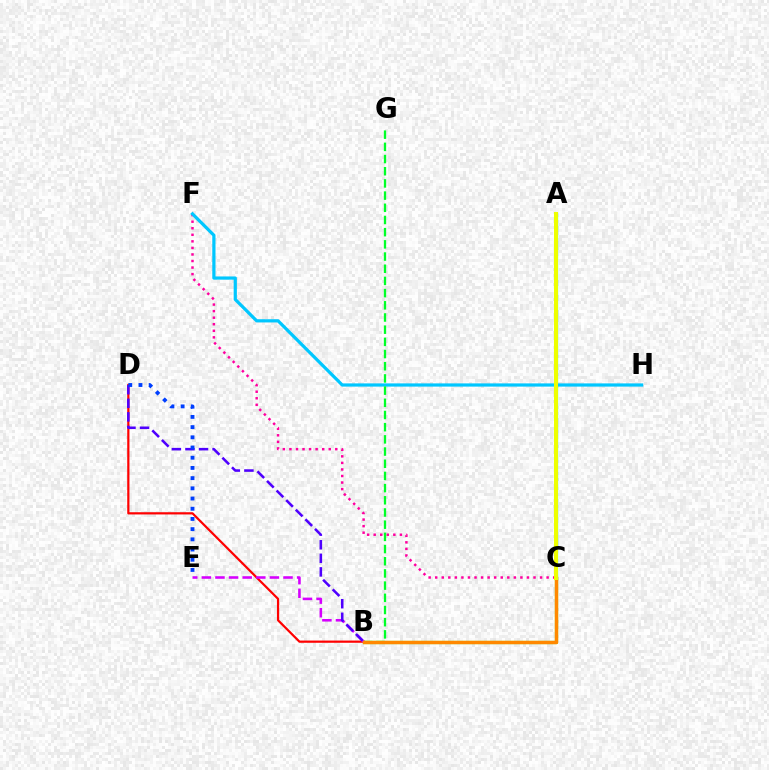{('B', 'D'): [{'color': '#ff0000', 'line_style': 'solid', 'thickness': 1.59}, {'color': '#4f00ff', 'line_style': 'dashed', 'thickness': 1.84}], ('B', 'E'): [{'color': '#d600ff', 'line_style': 'dashed', 'thickness': 1.85}], ('A', 'C'): [{'color': '#00ffaf', 'line_style': 'solid', 'thickness': 2.34}, {'color': '#eeff00', 'line_style': 'solid', 'thickness': 2.9}], ('B', 'C'): [{'color': '#66ff00', 'line_style': 'solid', 'thickness': 2.31}, {'color': '#ff8800', 'line_style': 'solid', 'thickness': 2.46}], ('C', 'F'): [{'color': '#ff00a0', 'line_style': 'dotted', 'thickness': 1.78}], ('F', 'H'): [{'color': '#00c7ff', 'line_style': 'solid', 'thickness': 2.31}], ('D', 'E'): [{'color': '#003fff', 'line_style': 'dotted', 'thickness': 2.77}], ('B', 'G'): [{'color': '#00ff27', 'line_style': 'dashed', 'thickness': 1.66}]}